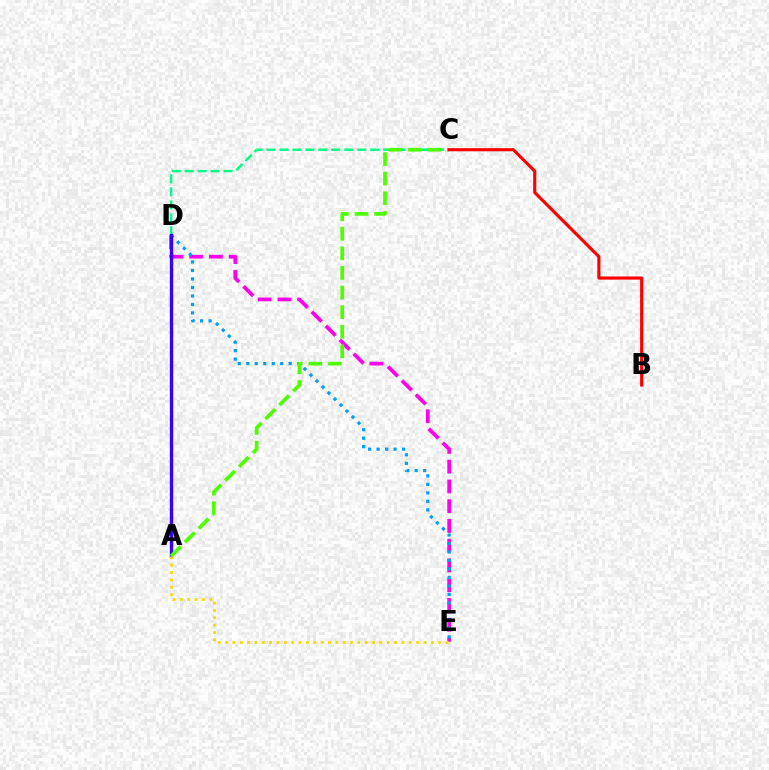{('D', 'E'): [{'color': '#ff00ed', 'line_style': 'dashed', 'thickness': 2.68}, {'color': '#009eff', 'line_style': 'dotted', 'thickness': 2.31}], ('C', 'D'): [{'color': '#00ff86', 'line_style': 'dashed', 'thickness': 1.76}], ('A', 'D'): [{'color': '#3700ff', 'line_style': 'solid', 'thickness': 2.43}], ('A', 'C'): [{'color': '#4fff00', 'line_style': 'dashed', 'thickness': 2.66}], ('A', 'E'): [{'color': '#ffd500', 'line_style': 'dotted', 'thickness': 2.0}], ('B', 'C'): [{'color': '#ff0000', 'line_style': 'solid', 'thickness': 2.25}]}